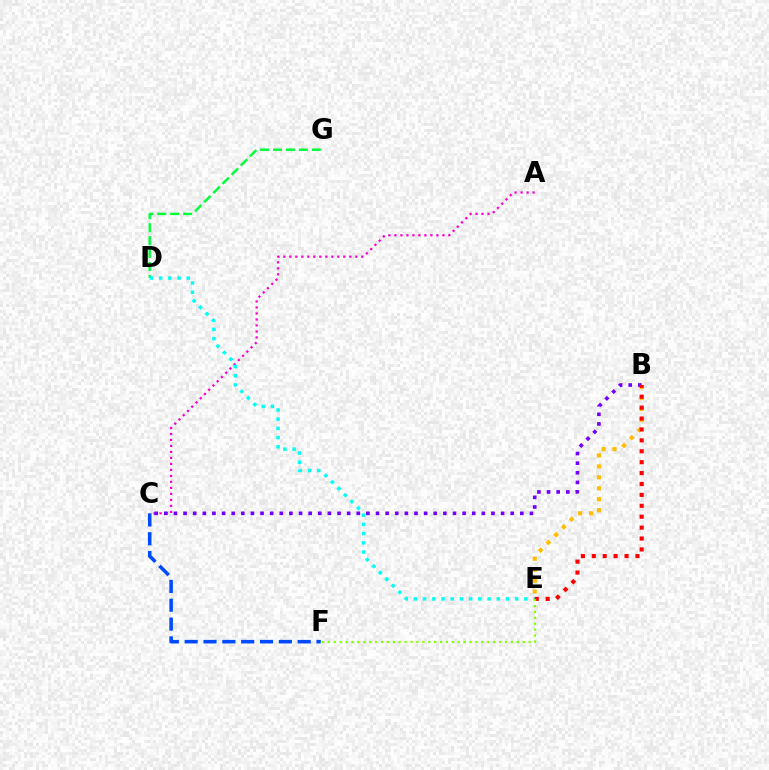{('B', 'E'): [{'color': '#ffbd00', 'line_style': 'dotted', 'thickness': 2.98}, {'color': '#ff0000', 'line_style': 'dotted', 'thickness': 2.96}], ('A', 'C'): [{'color': '#ff00cf', 'line_style': 'dotted', 'thickness': 1.63}], ('B', 'C'): [{'color': '#7200ff', 'line_style': 'dotted', 'thickness': 2.61}], ('D', 'G'): [{'color': '#00ff39', 'line_style': 'dashed', 'thickness': 1.76}], ('D', 'E'): [{'color': '#00fff6', 'line_style': 'dotted', 'thickness': 2.5}], ('C', 'F'): [{'color': '#004bff', 'line_style': 'dashed', 'thickness': 2.56}], ('E', 'F'): [{'color': '#84ff00', 'line_style': 'dotted', 'thickness': 1.6}]}